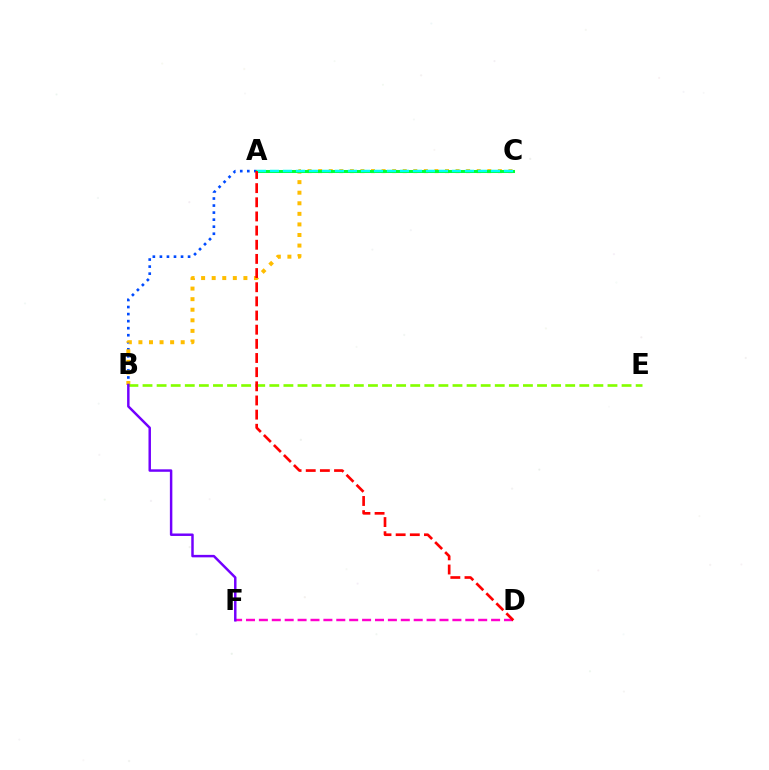{('A', 'B'): [{'color': '#004bff', 'line_style': 'dotted', 'thickness': 1.91}], ('B', 'C'): [{'color': '#ffbd00', 'line_style': 'dotted', 'thickness': 2.87}], ('A', 'C'): [{'color': '#00ff39', 'line_style': 'solid', 'thickness': 2.19}, {'color': '#00fff6', 'line_style': 'dashed', 'thickness': 1.77}], ('B', 'E'): [{'color': '#84ff00', 'line_style': 'dashed', 'thickness': 1.91}], ('D', 'F'): [{'color': '#ff00cf', 'line_style': 'dashed', 'thickness': 1.75}], ('B', 'F'): [{'color': '#7200ff', 'line_style': 'solid', 'thickness': 1.78}], ('A', 'D'): [{'color': '#ff0000', 'line_style': 'dashed', 'thickness': 1.92}]}